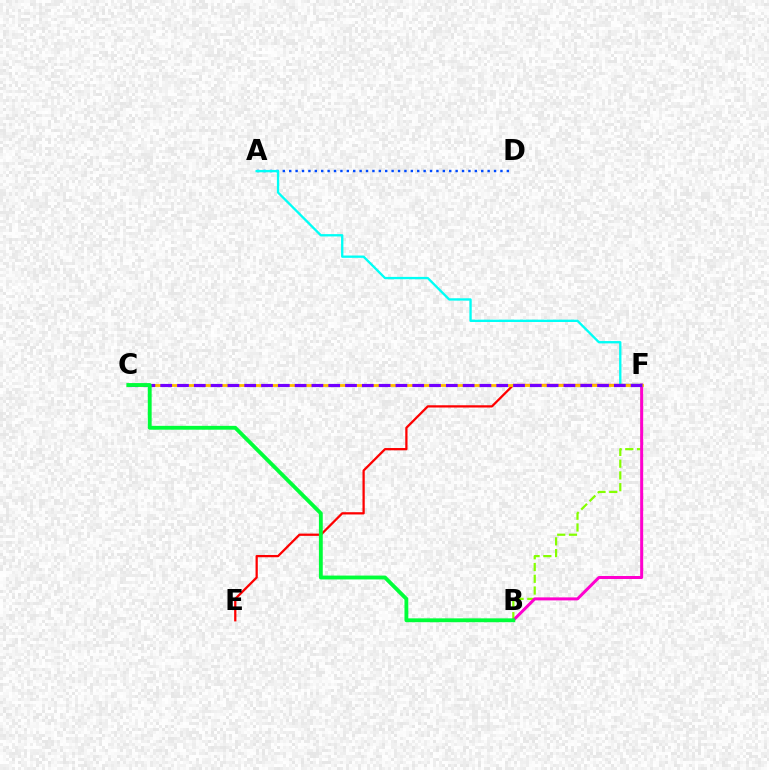{('A', 'D'): [{'color': '#004bff', 'line_style': 'dotted', 'thickness': 1.74}], ('B', 'F'): [{'color': '#84ff00', 'line_style': 'dashed', 'thickness': 1.6}, {'color': '#ff00cf', 'line_style': 'solid', 'thickness': 2.16}], ('A', 'F'): [{'color': '#00fff6', 'line_style': 'solid', 'thickness': 1.68}], ('E', 'F'): [{'color': '#ff0000', 'line_style': 'solid', 'thickness': 1.63}], ('C', 'F'): [{'color': '#ffbd00', 'line_style': 'solid', 'thickness': 2.03}, {'color': '#7200ff', 'line_style': 'dashed', 'thickness': 2.28}], ('B', 'C'): [{'color': '#00ff39', 'line_style': 'solid', 'thickness': 2.77}]}